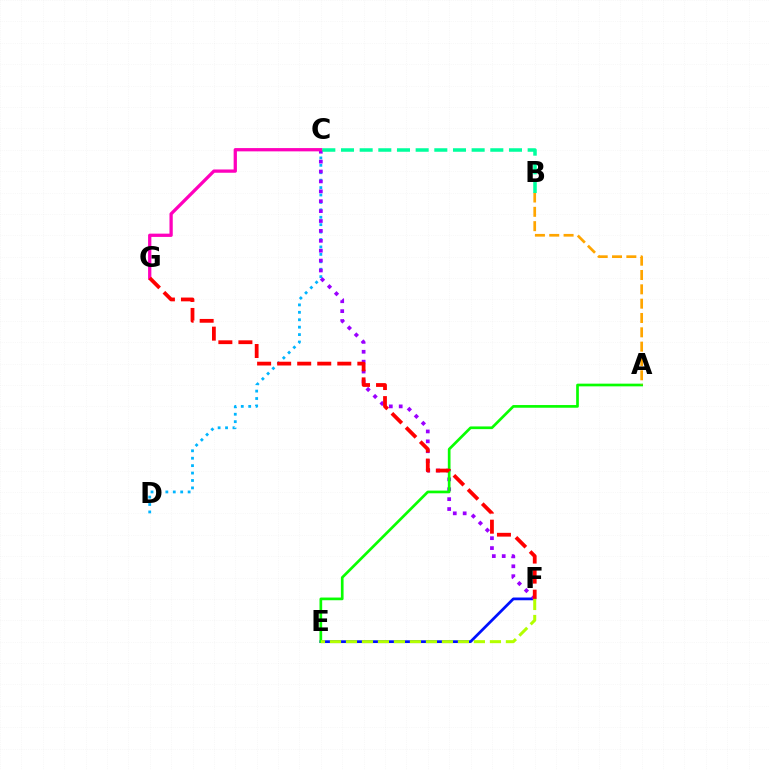{('E', 'F'): [{'color': '#0010ff', 'line_style': 'solid', 'thickness': 1.98}, {'color': '#b3ff00', 'line_style': 'dashed', 'thickness': 2.17}], ('C', 'D'): [{'color': '#00b5ff', 'line_style': 'dotted', 'thickness': 2.02}], ('C', 'F'): [{'color': '#9b00ff', 'line_style': 'dotted', 'thickness': 2.69}], ('C', 'G'): [{'color': '#ff00bd', 'line_style': 'solid', 'thickness': 2.36}], ('A', 'E'): [{'color': '#08ff00', 'line_style': 'solid', 'thickness': 1.94}], ('A', 'B'): [{'color': '#ffa500', 'line_style': 'dashed', 'thickness': 1.95}], ('F', 'G'): [{'color': '#ff0000', 'line_style': 'dashed', 'thickness': 2.72}], ('B', 'C'): [{'color': '#00ff9d', 'line_style': 'dashed', 'thickness': 2.54}]}